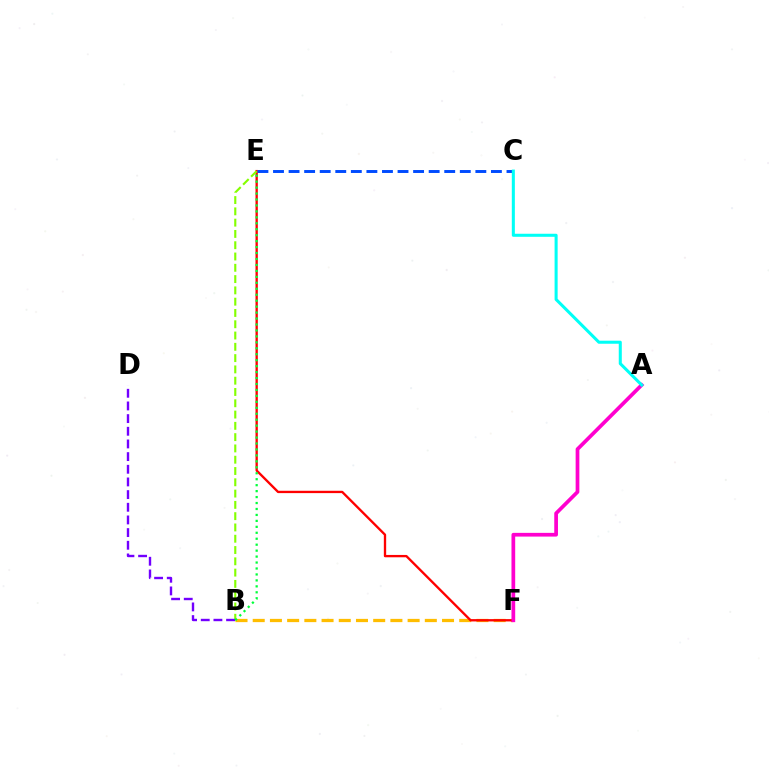{('B', 'F'): [{'color': '#ffbd00', 'line_style': 'dashed', 'thickness': 2.34}], ('E', 'F'): [{'color': '#ff0000', 'line_style': 'solid', 'thickness': 1.68}], ('B', 'E'): [{'color': '#84ff00', 'line_style': 'dashed', 'thickness': 1.53}, {'color': '#00ff39', 'line_style': 'dotted', 'thickness': 1.62}], ('A', 'F'): [{'color': '#ff00cf', 'line_style': 'solid', 'thickness': 2.68}], ('C', 'E'): [{'color': '#004bff', 'line_style': 'dashed', 'thickness': 2.11}], ('A', 'C'): [{'color': '#00fff6', 'line_style': 'solid', 'thickness': 2.19}], ('B', 'D'): [{'color': '#7200ff', 'line_style': 'dashed', 'thickness': 1.72}]}